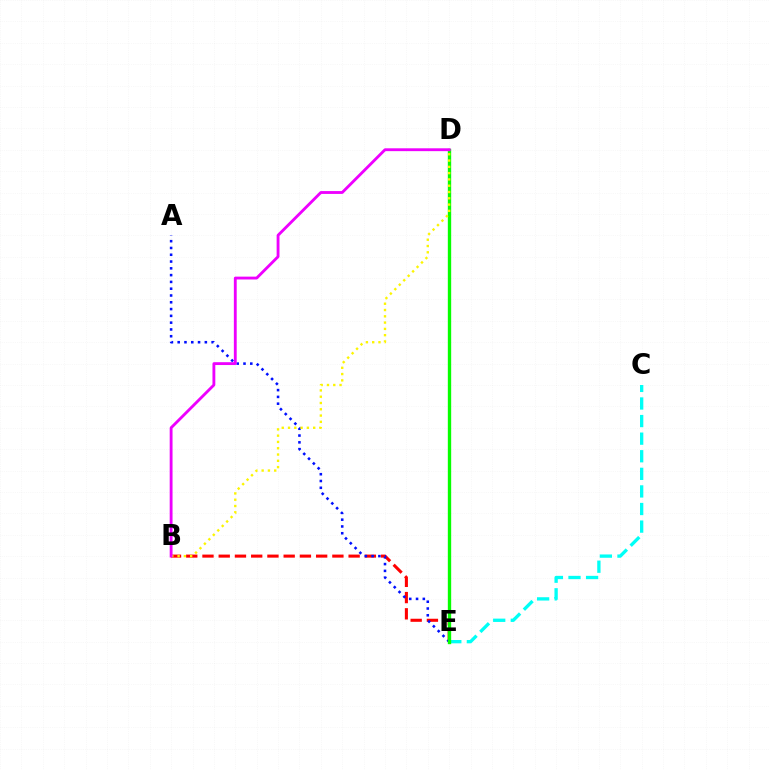{('C', 'E'): [{'color': '#00fff6', 'line_style': 'dashed', 'thickness': 2.39}], ('B', 'E'): [{'color': '#ff0000', 'line_style': 'dashed', 'thickness': 2.21}], ('A', 'E'): [{'color': '#0010ff', 'line_style': 'dotted', 'thickness': 1.84}], ('D', 'E'): [{'color': '#08ff00', 'line_style': 'solid', 'thickness': 2.41}], ('B', 'D'): [{'color': '#fcf500', 'line_style': 'dotted', 'thickness': 1.71}, {'color': '#ee00ff', 'line_style': 'solid', 'thickness': 2.05}]}